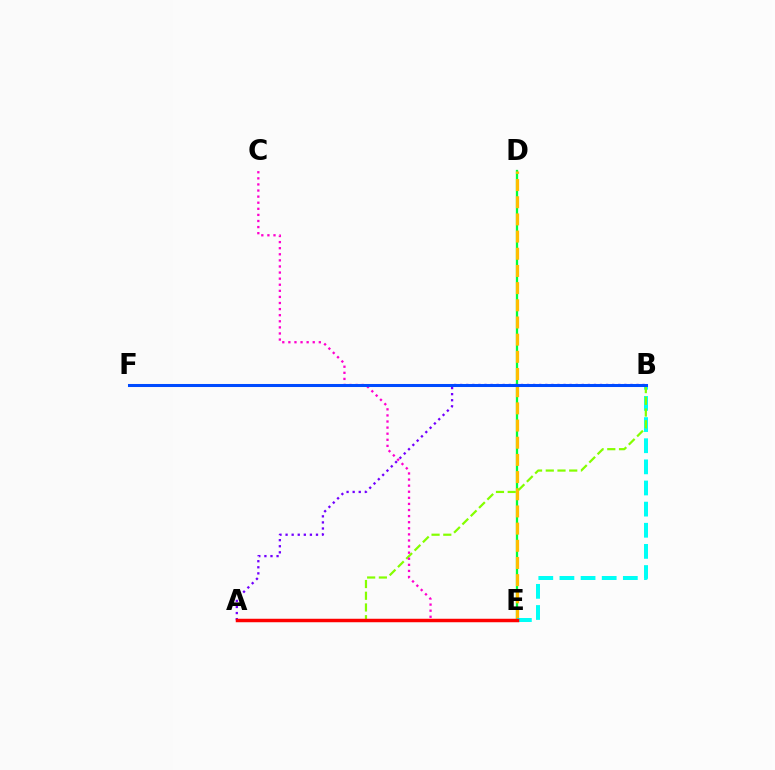{('D', 'E'): [{'color': '#00ff39', 'line_style': 'solid', 'thickness': 1.65}, {'color': '#ffbd00', 'line_style': 'dashed', 'thickness': 2.33}], ('A', 'B'): [{'color': '#7200ff', 'line_style': 'dotted', 'thickness': 1.65}, {'color': '#84ff00', 'line_style': 'dashed', 'thickness': 1.59}], ('B', 'E'): [{'color': '#00fff6', 'line_style': 'dashed', 'thickness': 2.87}], ('C', 'E'): [{'color': '#ff00cf', 'line_style': 'dotted', 'thickness': 1.65}], ('A', 'E'): [{'color': '#ff0000', 'line_style': 'solid', 'thickness': 2.5}], ('B', 'F'): [{'color': '#004bff', 'line_style': 'solid', 'thickness': 2.19}]}